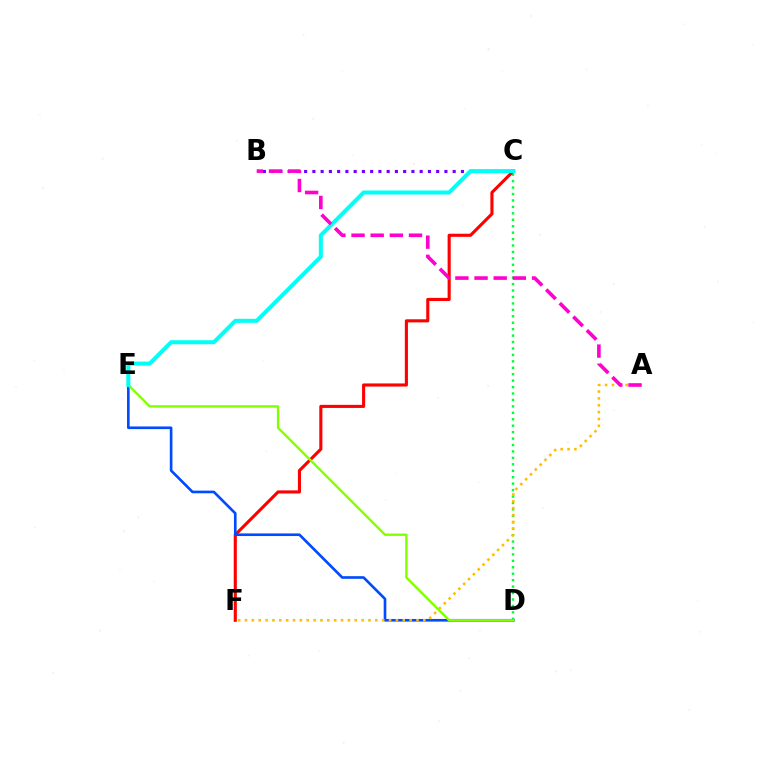{('B', 'C'): [{'color': '#7200ff', 'line_style': 'dotted', 'thickness': 2.24}], ('C', 'D'): [{'color': '#00ff39', 'line_style': 'dotted', 'thickness': 1.75}], ('C', 'F'): [{'color': '#ff0000', 'line_style': 'solid', 'thickness': 2.24}], ('D', 'E'): [{'color': '#004bff', 'line_style': 'solid', 'thickness': 1.9}, {'color': '#84ff00', 'line_style': 'solid', 'thickness': 1.71}], ('A', 'F'): [{'color': '#ffbd00', 'line_style': 'dotted', 'thickness': 1.86}], ('C', 'E'): [{'color': '#00fff6', 'line_style': 'solid', 'thickness': 2.9}], ('A', 'B'): [{'color': '#ff00cf', 'line_style': 'dashed', 'thickness': 2.6}]}